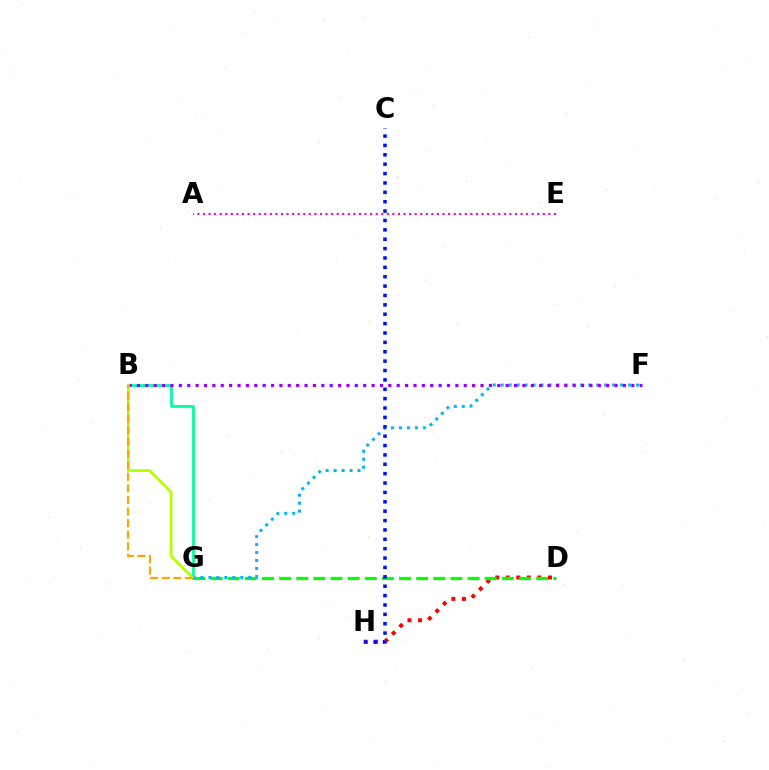{('D', 'H'): [{'color': '#ff0000', 'line_style': 'dotted', 'thickness': 2.87}], ('D', 'G'): [{'color': '#08ff00', 'line_style': 'dashed', 'thickness': 2.33}], ('B', 'G'): [{'color': '#00ff9d', 'line_style': 'solid', 'thickness': 2.01}, {'color': '#b3ff00', 'line_style': 'solid', 'thickness': 1.95}, {'color': '#ffa500', 'line_style': 'dashed', 'thickness': 1.57}], ('F', 'G'): [{'color': '#00b5ff', 'line_style': 'dotted', 'thickness': 2.16}], ('C', 'H'): [{'color': '#0010ff', 'line_style': 'dotted', 'thickness': 2.55}], ('B', 'F'): [{'color': '#9b00ff', 'line_style': 'dotted', 'thickness': 2.28}], ('A', 'E'): [{'color': '#ff00bd', 'line_style': 'dotted', 'thickness': 1.51}]}